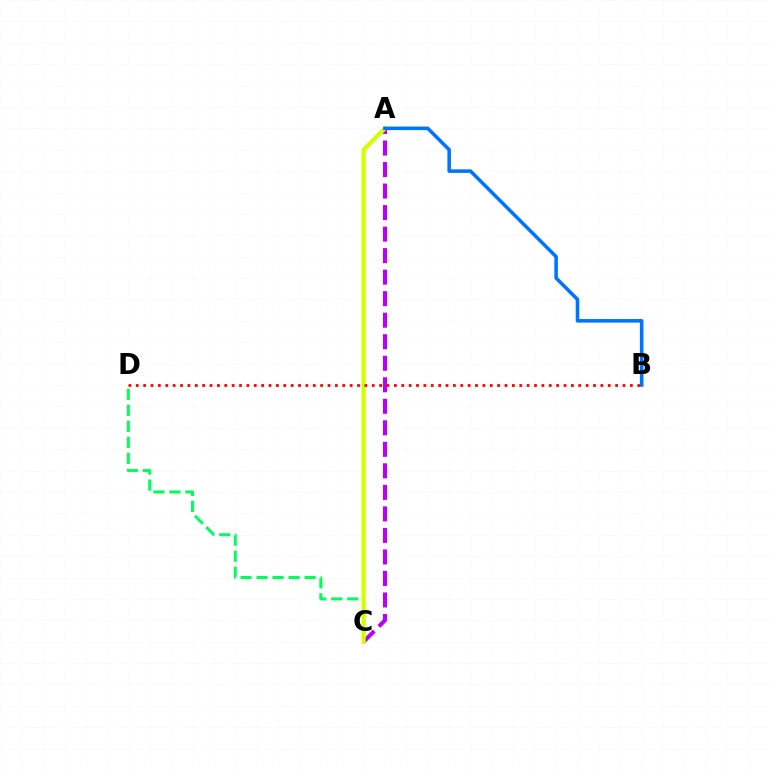{('A', 'C'): [{'color': '#b900ff', 'line_style': 'dashed', 'thickness': 2.92}, {'color': '#d1ff00', 'line_style': 'solid', 'thickness': 2.98}], ('C', 'D'): [{'color': '#00ff5c', 'line_style': 'dashed', 'thickness': 2.18}], ('A', 'B'): [{'color': '#0074ff', 'line_style': 'solid', 'thickness': 2.56}], ('B', 'D'): [{'color': '#ff0000', 'line_style': 'dotted', 'thickness': 2.0}]}